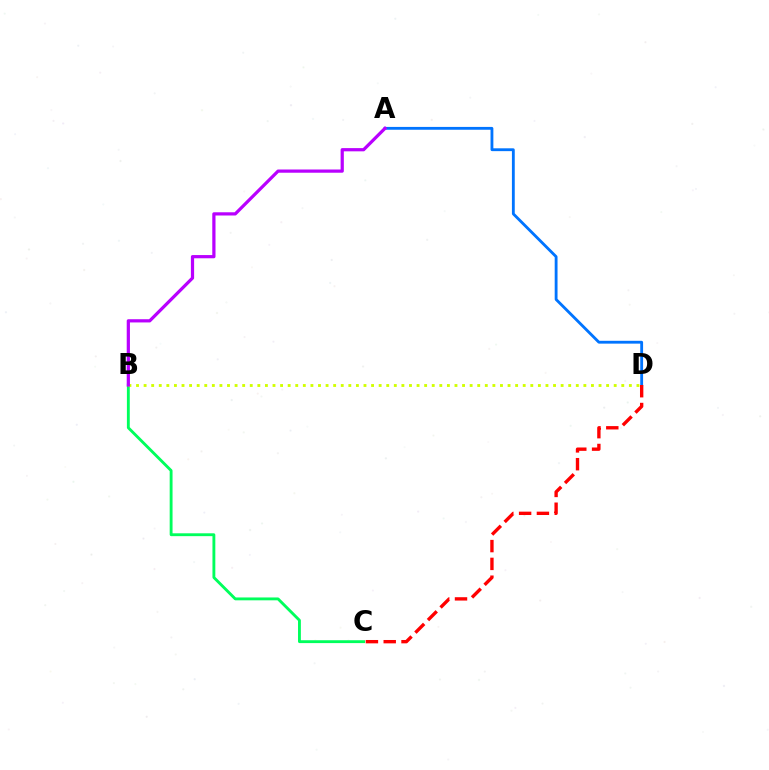{('A', 'D'): [{'color': '#0074ff', 'line_style': 'solid', 'thickness': 2.04}], ('C', 'D'): [{'color': '#ff0000', 'line_style': 'dashed', 'thickness': 2.42}], ('B', 'C'): [{'color': '#00ff5c', 'line_style': 'solid', 'thickness': 2.06}], ('B', 'D'): [{'color': '#d1ff00', 'line_style': 'dotted', 'thickness': 2.06}], ('A', 'B'): [{'color': '#b900ff', 'line_style': 'solid', 'thickness': 2.32}]}